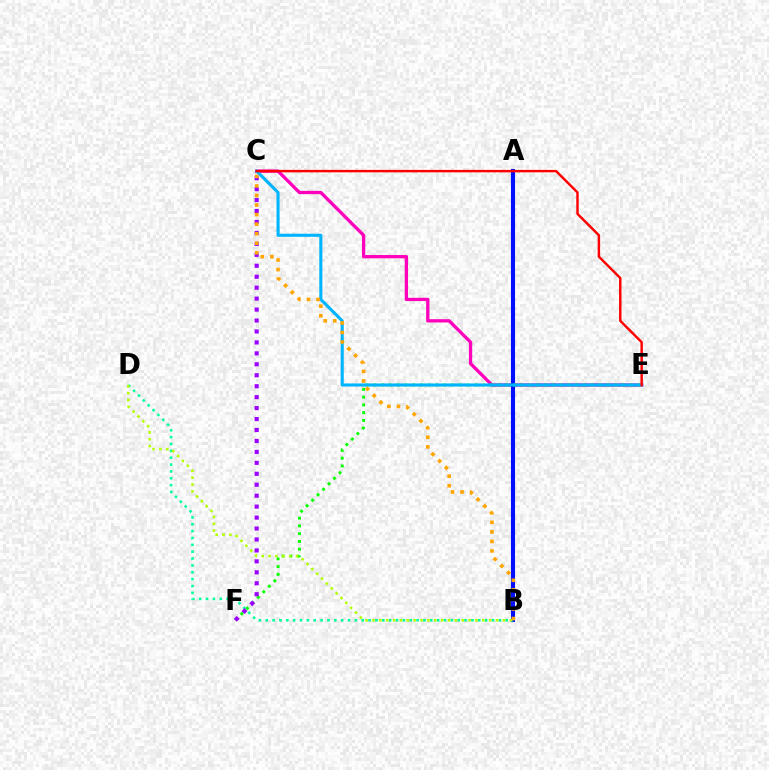{('C', 'E'): [{'color': '#ff00bd', 'line_style': 'solid', 'thickness': 2.37}, {'color': '#00b5ff', 'line_style': 'solid', 'thickness': 2.23}, {'color': '#ff0000', 'line_style': 'solid', 'thickness': 1.76}], ('A', 'B'): [{'color': '#0010ff', 'line_style': 'solid', 'thickness': 2.95}], ('E', 'F'): [{'color': '#08ff00', 'line_style': 'dotted', 'thickness': 2.11}], ('B', 'D'): [{'color': '#00ff9d', 'line_style': 'dotted', 'thickness': 1.86}, {'color': '#b3ff00', 'line_style': 'dotted', 'thickness': 1.87}], ('C', 'F'): [{'color': '#9b00ff', 'line_style': 'dotted', 'thickness': 2.97}], ('B', 'C'): [{'color': '#ffa500', 'line_style': 'dotted', 'thickness': 2.59}]}